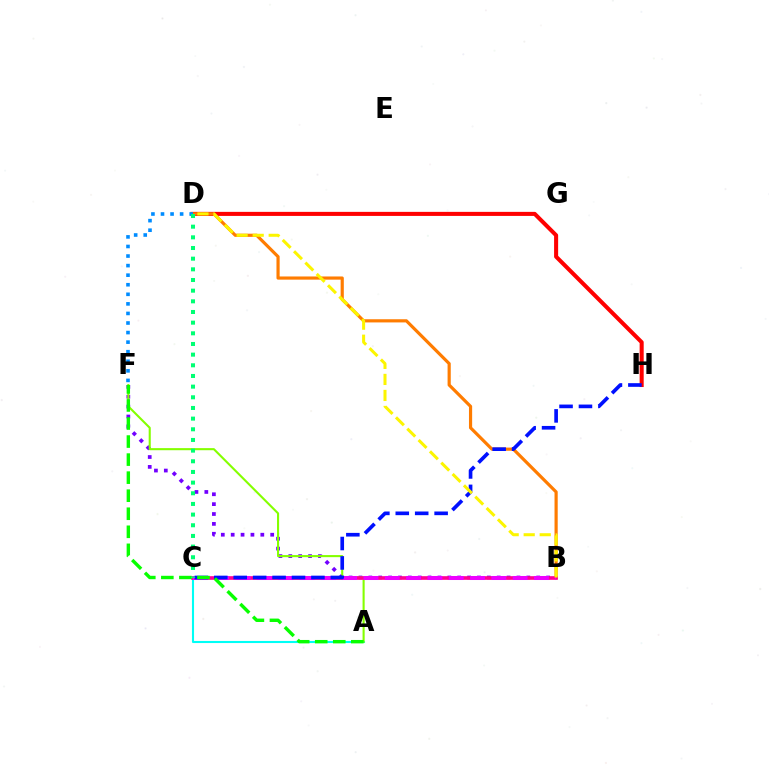{('D', 'H'): [{'color': '#ff0000', 'line_style': 'solid', 'thickness': 2.92}], ('A', 'C'): [{'color': '#00fff6', 'line_style': 'solid', 'thickness': 1.51}], ('B', 'D'): [{'color': '#ff7c00', 'line_style': 'solid', 'thickness': 2.29}, {'color': '#fcf500', 'line_style': 'dashed', 'thickness': 2.18}], ('B', 'F'): [{'color': '#7200ff', 'line_style': 'dotted', 'thickness': 2.68}], ('A', 'F'): [{'color': '#84ff00', 'line_style': 'solid', 'thickness': 1.51}, {'color': '#08ff00', 'line_style': 'dashed', 'thickness': 2.45}], ('D', 'F'): [{'color': '#008cff', 'line_style': 'dotted', 'thickness': 2.6}], ('B', 'C'): [{'color': '#ff0094', 'line_style': 'solid', 'thickness': 2.63}, {'color': '#ee00ff', 'line_style': 'dashed', 'thickness': 2.9}], ('C', 'H'): [{'color': '#0010ff', 'line_style': 'dashed', 'thickness': 2.64}], ('C', 'D'): [{'color': '#00ff74', 'line_style': 'dotted', 'thickness': 2.9}]}